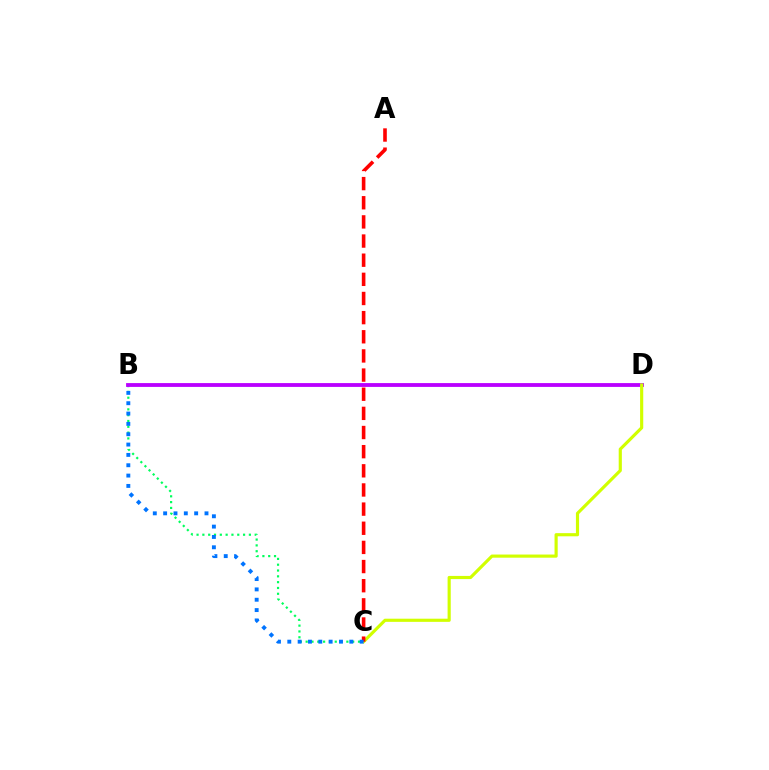{('B', 'C'): [{'color': '#00ff5c', 'line_style': 'dotted', 'thickness': 1.58}, {'color': '#0074ff', 'line_style': 'dotted', 'thickness': 2.81}], ('B', 'D'): [{'color': '#b900ff', 'line_style': 'solid', 'thickness': 2.75}], ('C', 'D'): [{'color': '#d1ff00', 'line_style': 'solid', 'thickness': 2.27}], ('A', 'C'): [{'color': '#ff0000', 'line_style': 'dashed', 'thickness': 2.6}]}